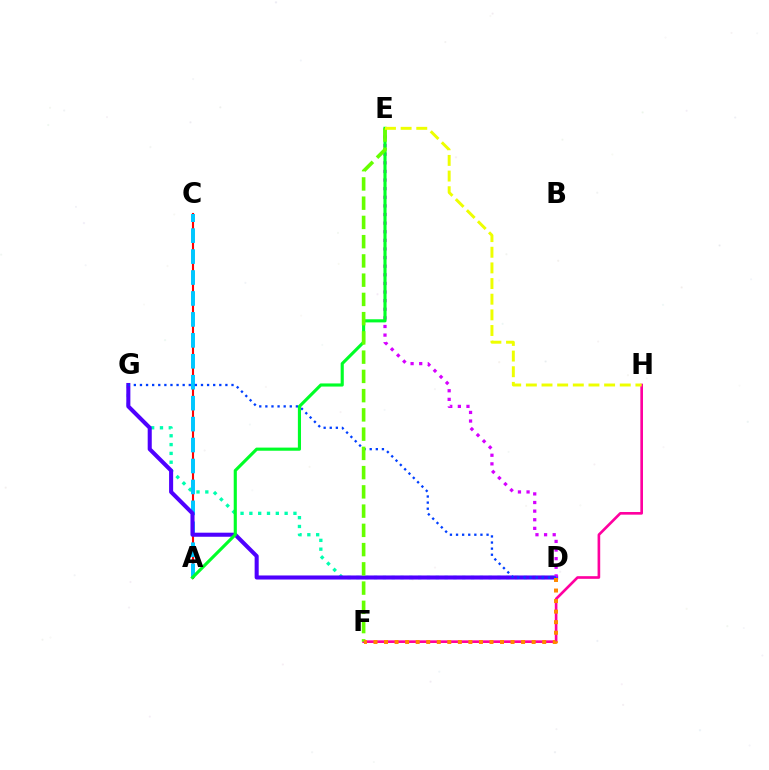{('F', 'H'): [{'color': '#ff00a0', 'line_style': 'solid', 'thickness': 1.91}], ('A', 'C'): [{'color': '#ff0000', 'line_style': 'solid', 'thickness': 1.52}, {'color': '#00c7ff', 'line_style': 'dashed', 'thickness': 2.84}], ('D', 'G'): [{'color': '#00ffaf', 'line_style': 'dotted', 'thickness': 2.4}, {'color': '#4f00ff', 'line_style': 'solid', 'thickness': 2.92}, {'color': '#003fff', 'line_style': 'dotted', 'thickness': 1.66}], ('D', 'E'): [{'color': '#d600ff', 'line_style': 'dotted', 'thickness': 2.34}], ('A', 'E'): [{'color': '#00ff27', 'line_style': 'solid', 'thickness': 2.25}], ('E', 'F'): [{'color': '#66ff00', 'line_style': 'dashed', 'thickness': 2.61}], ('D', 'F'): [{'color': '#ff8800', 'line_style': 'dotted', 'thickness': 2.86}], ('E', 'H'): [{'color': '#eeff00', 'line_style': 'dashed', 'thickness': 2.13}]}